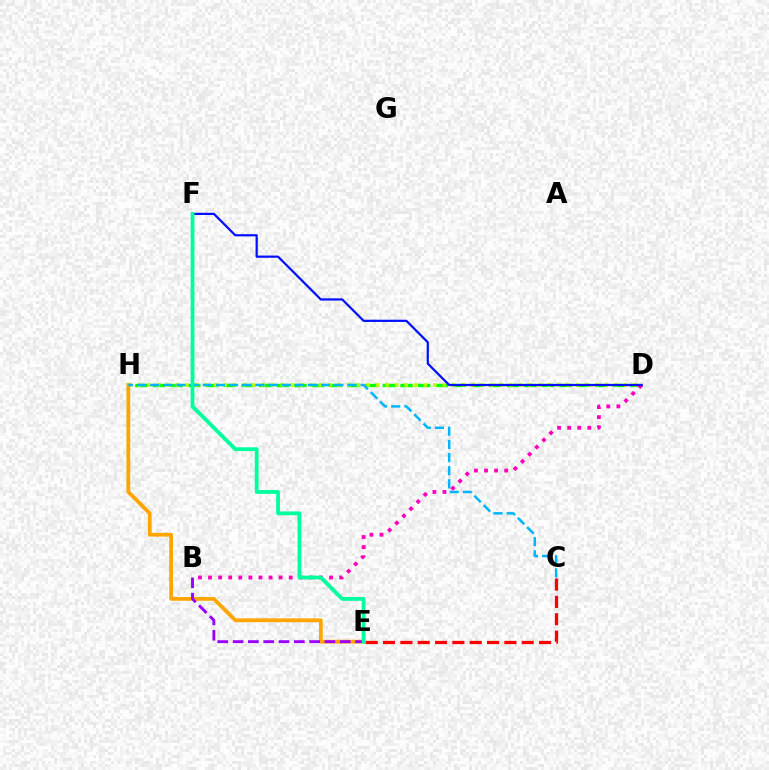{('D', 'H'): [{'color': '#08ff00', 'line_style': 'dashed', 'thickness': 2.4}, {'color': '#b3ff00', 'line_style': 'dotted', 'thickness': 2.59}], ('C', 'E'): [{'color': '#ff0000', 'line_style': 'dashed', 'thickness': 2.36}], ('E', 'H'): [{'color': '#ffa500', 'line_style': 'solid', 'thickness': 2.72}], ('C', 'H'): [{'color': '#00b5ff', 'line_style': 'dashed', 'thickness': 1.79}], ('B', 'D'): [{'color': '#ff00bd', 'line_style': 'dotted', 'thickness': 2.74}], ('D', 'F'): [{'color': '#0010ff', 'line_style': 'solid', 'thickness': 1.59}], ('B', 'E'): [{'color': '#9b00ff', 'line_style': 'dashed', 'thickness': 2.08}], ('E', 'F'): [{'color': '#00ff9d', 'line_style': 'solid', 'thickness': 2.74}]}